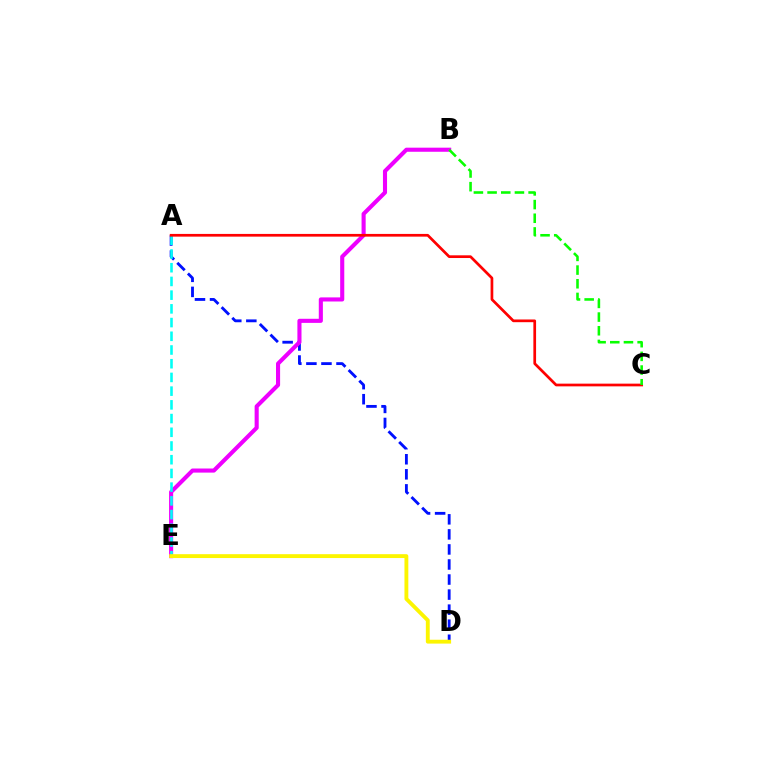{('A', 'D'): [{'color': '#0010ff', 'line_style': 'dashed', 'thickness': 2.04}], ('B', 'E'): [{'color': '#ee00ff', 'line_style': 'solid', 'thickness': 2.95}], ('A', 'E'): [{'color': '#00fff6', 'line_style': 'dashed', 'thickness': 1.86}], ('A', 'C'): [{'color': '#ff0000', 'line_style': 'solid', 'thickness': 1.95}], ('B', 'C'): [{'color': '#08ff00', 'line_style': 'dashed', 'thickness': 1.86}], ('D', 'E'): [{'color': '#fcf500', 'line_style': 'solid', 'thickness': 2.78}]}